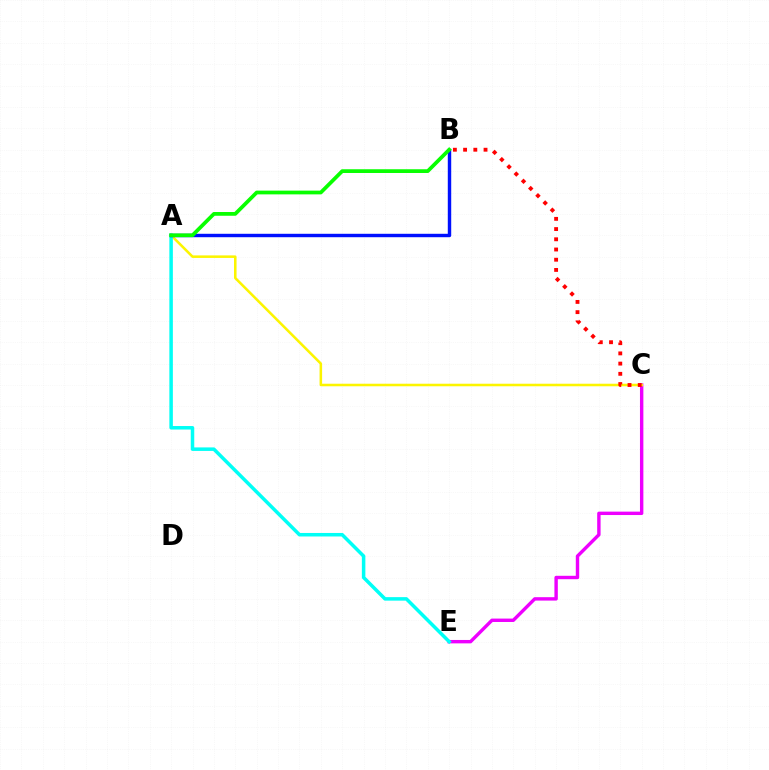{('C', 'E'): [{'color': '#ee00ff', 'line_style': 'solid', 'thickness': 2.45}], ('A', 'C'): [{'color': '#fcf500', 'line_style': 'solid', 'thickness': 1.83}], ('B', 'C'): [{'color': '#ff0000', 'line_style': 'dotted', 'thickness': 2.78}], ('A', 'E'): [{'color': '#00fff6', 'line_style': 'solid', 'thickness': 2.53}], ('A', 'B'): [{'color': '#0010ff', 'line_style': 'solid', 'thickness': 2.46}, {'color': '#08ff00', 'line_style': 'solid', 'thickness': 2.7}]}